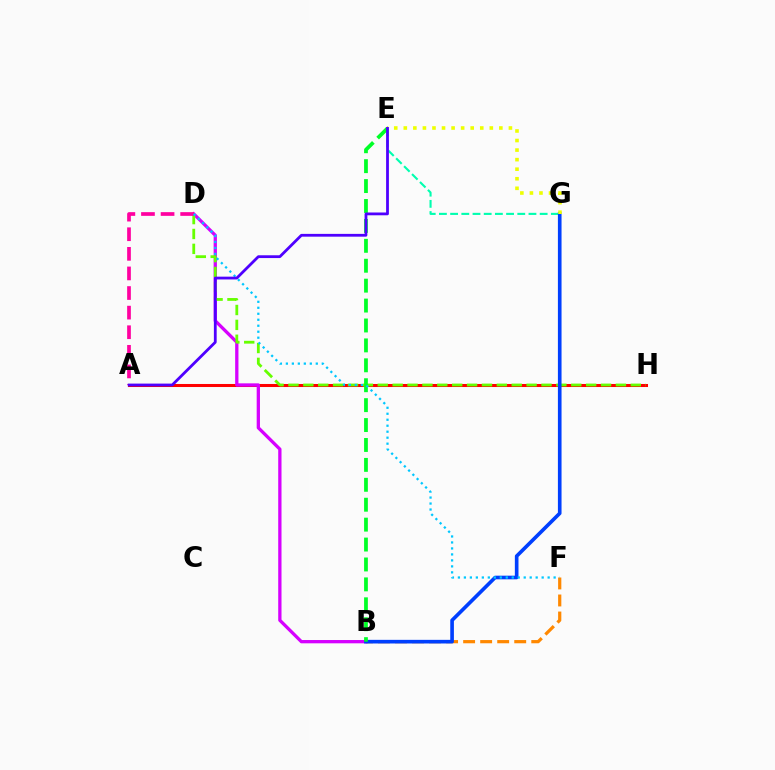{('B', 'F'): [{'color': '#ff8800', 'line_style': 'dashed', 'thickness': 2.31}], ('A', 'H'): [{'color': '#ff0000', 'line_style': 'solid', 'thickness': 2.19}], ('B', 'D'): [{'color': '#d600ff', 'line_style': 'solid', 'thickness': 2.37}], ('D', 'H'): [{'color': '#66ff00', 'line_style': 'dashed', 'thickness': 2.02}], ('E', 'G'): [{'color': '#00ffaf', 'line_style': 'dashed', 'thickness': 1.52}, {'color': '#eeff00', 'line_style': 'dotted', 'thickness': 2.6}], ('A', 'D'): [{'color': '#ff00a0', 'line_style': 'dashed', 'thickness': 2.66}], ('B', 'G'): [{'color': '#003fff', 'line_style': 'solid', 'thickness': 2.62}], ('B', 'E'): [{'color': '#00ff27', 'line_style': 'dashed', 'thickness': 2.71}], ('D', 'F'): [{'color': '#00c7ff', 'line_style': 'dotted', 'thickness': 1.63}], ('A', 'E'): [{'color': '#4f00ff', 'line_style': 'solid', 'thickness': 2.01}]}